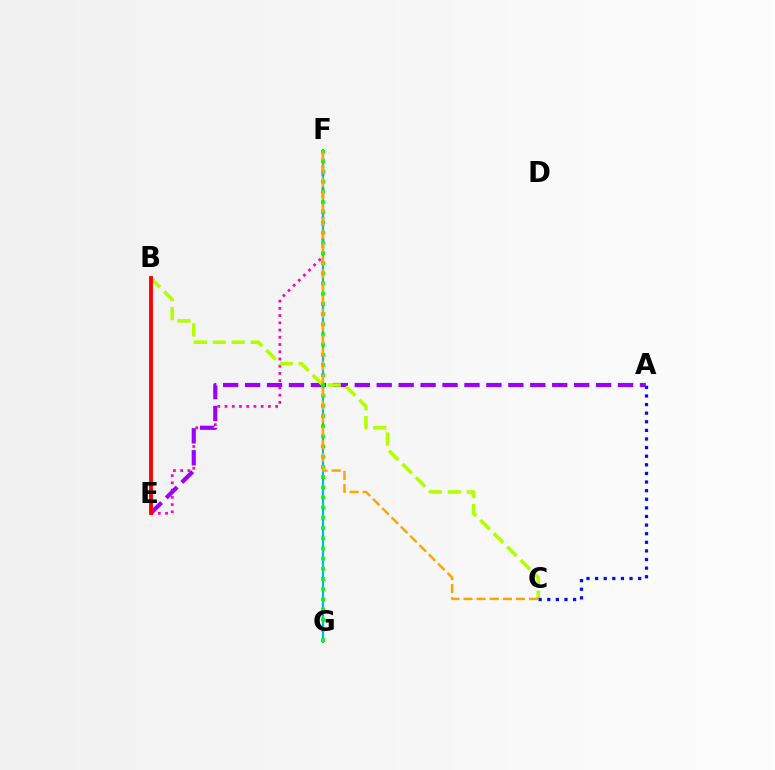{('E', 'F'): [{'color': '#ff00bd', 'line_style': 'dotted', 'thickness': 1.97}], ('A', 'E'): [{'color': '#9b00ff', 'line_style': 'dashed', 'thickness': 2.98}], ('B', 'E'): [{'color': '#00ff9d', 'line_style': 'dotted', 'thickness': 1.58}, {'color': '#ff0000', 'line_style': 'solid', 'thickness': 2.75}], ('B', 'C'): [{'color': '#b3ff00', 'line_style': 'dashed', 'thickness': 2.57}], ('F', 'G'): [{'color': '#00b5ff', 'line_style': 'solid', 'thickness': 1.57}, {'color': '#08ff00', 'line_style': 'dotted', 'thickness': 2.77}], ('A', 'C'): [{'color': '#0010ff', 'line_style': 'dotted', 'thickness': 2.34}], ('C', 'F'): [{'color': '#ffa500', 'line_style': 'dashed', 'thickness': 1.78}]}